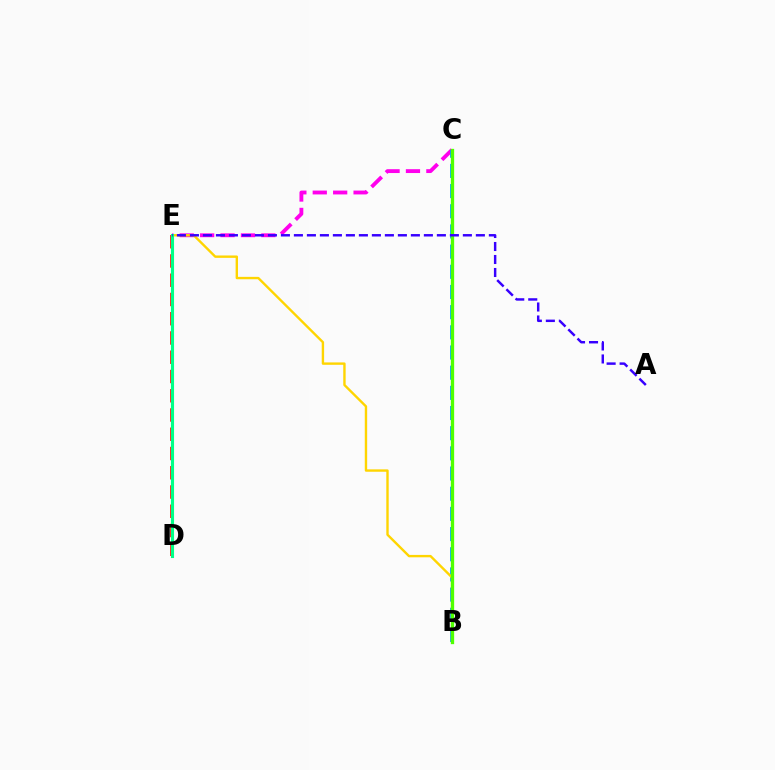{('C', 'E'): [{'color': '#ff00ed', 'line_style': 'dashed', 'thickness': 2.77}], ('B', 'C'): [{'color': '#009eff', 'line_style': 'dashed', 'thickness': 2.74}, {'color': '#4fff00', 'line_style': 'solid', 'thickness': 2.37}], ('B', 'E'): [{'color': '#ffd500', 'line_style': 'solid', 'thickness': 1.72}], ('D', 'E'): [{'color': '#ff0000', 'line_style': 'dashed', 'thickness': 2.62}, {'color': '#00ff86', 'line_style': 'solid', 'thickness': 2.23}], ('A', 'E'): [{'color': '#3700ff', 'line_style': 'dashed', 'thickness': 1.77}]}